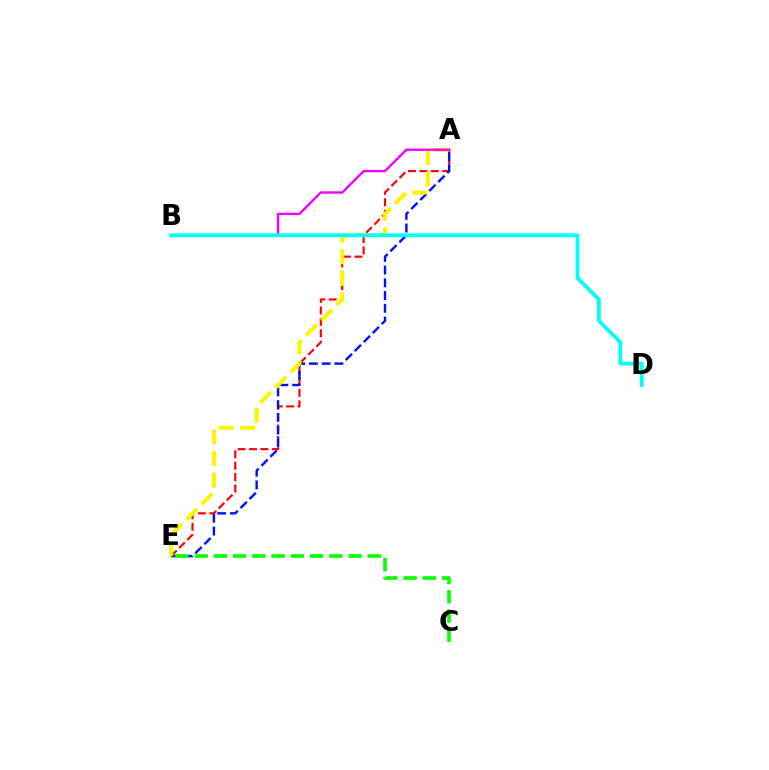{('A', 'E'): [{'color': '#ff0000', 'line_style': 'dashed', 'thickness': 1.55}, {'color': '#0010ff', 'line_style': 'dashed', 'thickness': 1.73}, {'color': '#fcf500', 'line_style': 'dashed', 'thickness': 2.93}], ('A', 'B'): [{'color': '#ee00ff', 'line_style': 'solid', 'thickness': 1.69}], ('B', 'D'): [{'color': '#00fff6', 'line_style': 'solid', 'thickness': 2.74}], ('C', 'E'): [{'color': '#08ff00', 'line_style': 'dashed', 'thickness': 2.61}]}